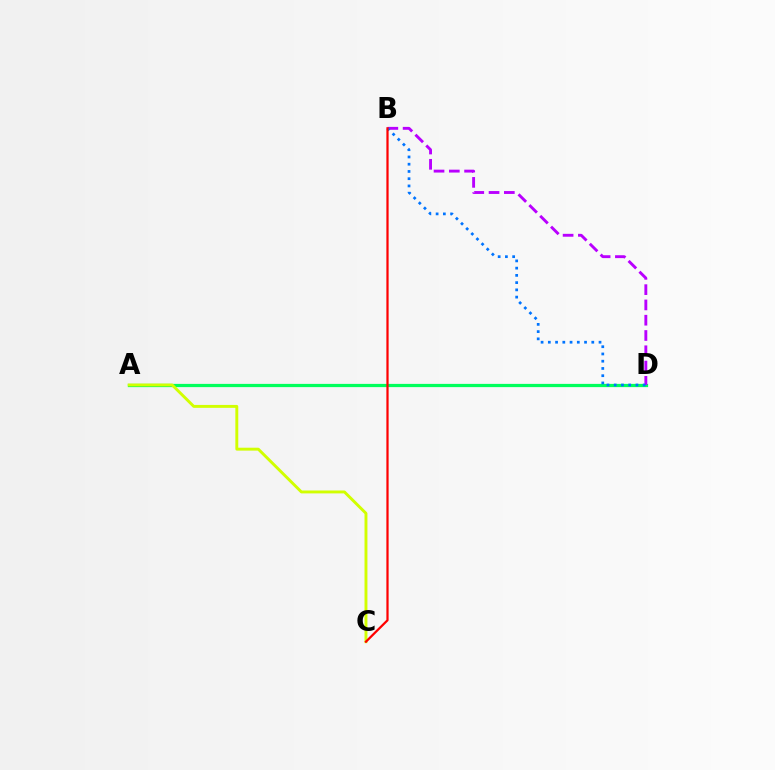{('A', 'D'): [{'color': '#00ff5c', 'line_style': 'solid', 'thickness': 2.33}], ('B', 'D'): [{'color': '#b900ff', 'line_style': 'dashed', 'thickness': 2.08}, {'color': '#0074ff', 'line_style': 'dotted', 'thickness': 1.97}], ('A', 'C'): [{'color': '#d1ff00', 'line_style': 'solid', 'thickness': 2.09}], ('B', 'C'): [{'color': '#ff0000', 'line_style': 'solid', 'thickness': 1.61}]}